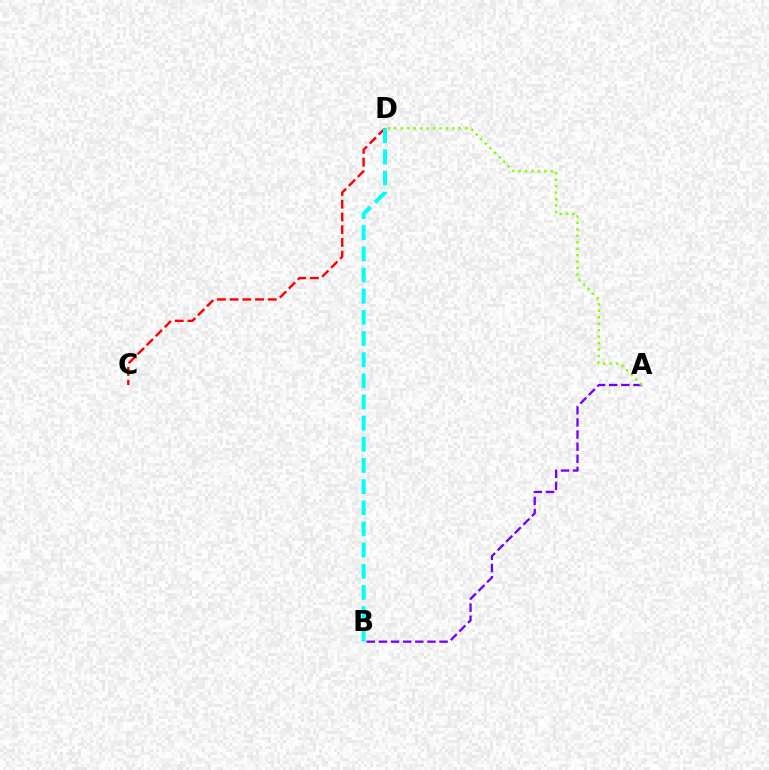{('C', 'D'): [{'color': '#ff0000', 'line_style': 'dashed', 'thickness': 1.73}], ('A', 'B'): [{'color': '#7200ff', 'line_style': 'dashed', 'thickness': 1.65}], ('B', 'D'): [{'color': '#00fff6', 'line_style': 'dashed', 'thickness': 2.87}], ('A', 'D'): [{'color': '#84ff00', 'line_style': 'dotted', 'thickness': 1.75}]}